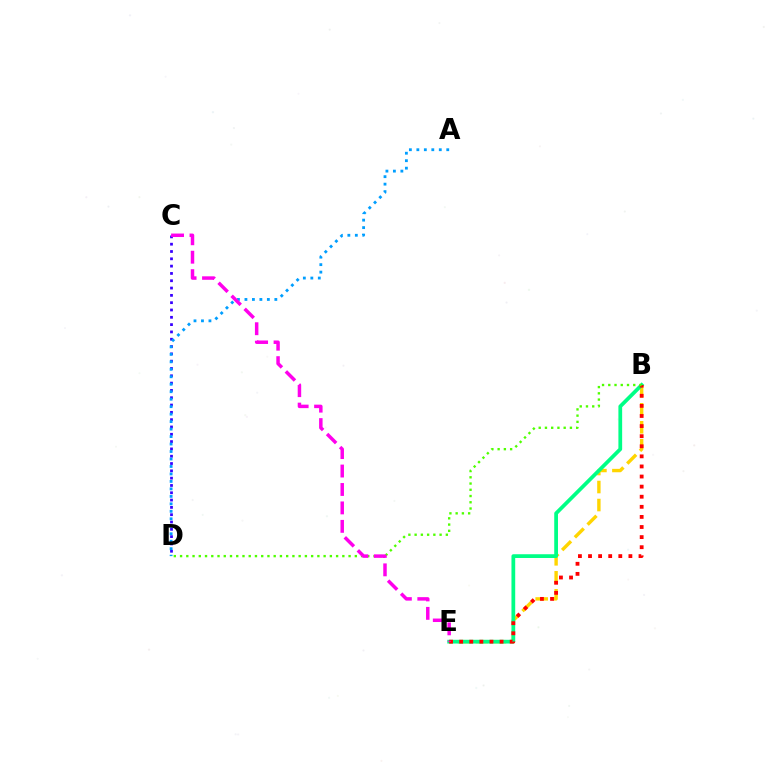{('B', 'E'): [{'color': '#ffd500', 'line_style': 'dashed', 'thickness': 2.45}, {'color': '#00ff86', 'line_style': 'solid', 'thickness': 2.7}, {'color': '#ff0000', 'line_style': 'dotted', 'thickness': 2.74}], ('C', 'D'): [{'color': '#3700ff', 'line_style': 'dotted', 'thickness': 1.99}], ('B', 'D'): [{'color': '#4fff00', 'line_style': 'dotted', 'thickness': 1.7}], ('A', 'D'): [{'color': '#009eff', 'line_style': 'dotted', 'thickness': 2.03}], ('C', 'E'): [{'color': '#ff00ed', 'line_style': 'dashed', 'thickness': 2.5}]}